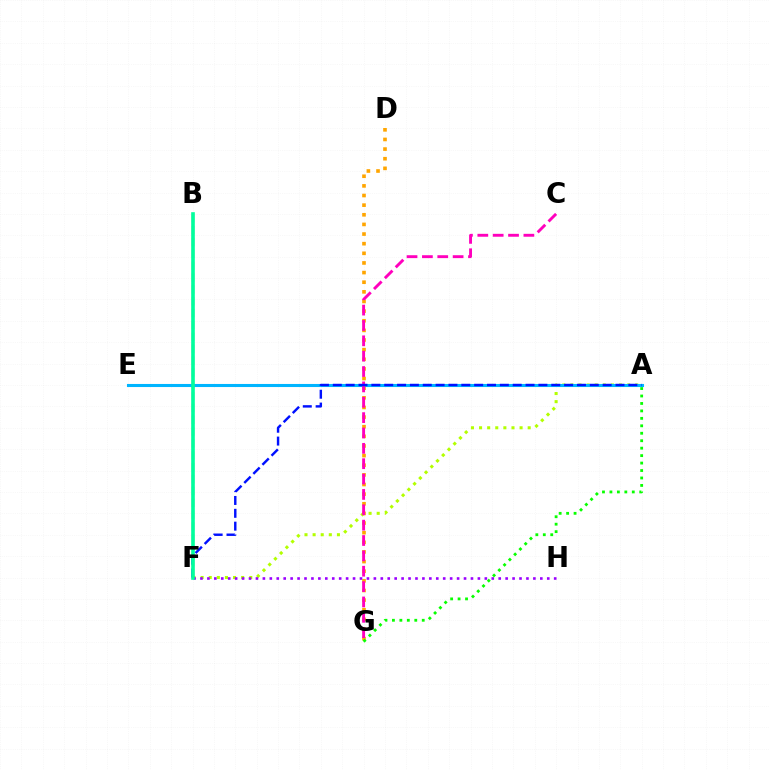{('D', 'G'): [{'color': '#ffa500', 'line_style': 'dotted', 'thickness': 2.62}], ('A', 'F'): [{'color': '#b3ff00', 'line_style': 'dotted', 'thickness': 2.2}, {'color': '#0010ff', 'line_style': 'dashed', 'thickness': 1.75}], ('F', 'H'): [{'color': '#9b00ff', 'line_style': 'dotted', 'thickness': 1.88}], ('A', 'G'): [{'color': '#08ff00', 'line_style': 'dotted', 'thickness': 2.02}], ('B', 'F'): [{'color': '#ff0000', 'line_style': 'dashed', 'thickness': 1.61}, {'color': '#00ff9d', 'line_style': 'solid', 'thickness': 2.6}], ('A', 'E'): [{'color': '#00b5ff', 'line_style': 'solid', 'thickness': 2.22}], ('C', 'G'): [{'color': '#ff00bd', 'line_style': 'dashed', 'thickness': 2.09}]}